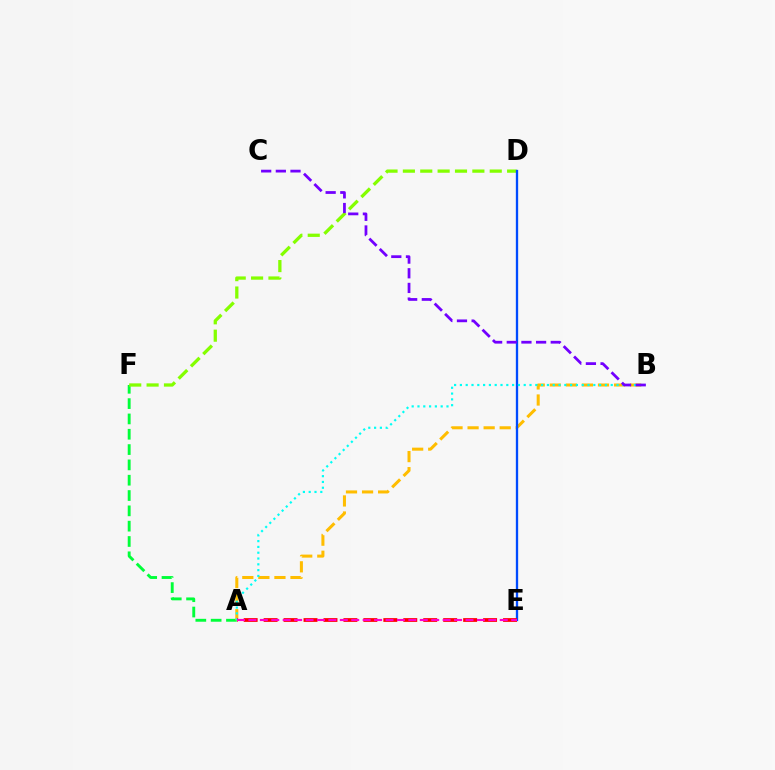{('A', 'F'): [{'color': '#00ff39', 'line_style': 'dashed', 'thickness': 2.08}], ('D', 'F'): [{'color': '#84ff00', 'line_style': 'dashed', 'thickness': 2.36}], ('A', 'B'): [{'color': '#ffbd00', 'line_style': 'dashed', 'thickness': 2.18}, {'color': '#00fff6', 'line_style': 'dotted', 'thickness': 1.58}], ('D', 'E'): [{'color': '#004bff', 'line_style': 'solid', 'thickness': 1.67}], ('A', 'E'): [{'color': '#ff0000', 'line_style': 'dashed', 'thickness': 2.71}, {'color': '#ff00cf', 'line_style': 'dashed', 'thickness': 1.55}], ('B', 'C'): [{'color': '#7200ff', 'line_style': 'dashed', 'thickness': 1.99}]}